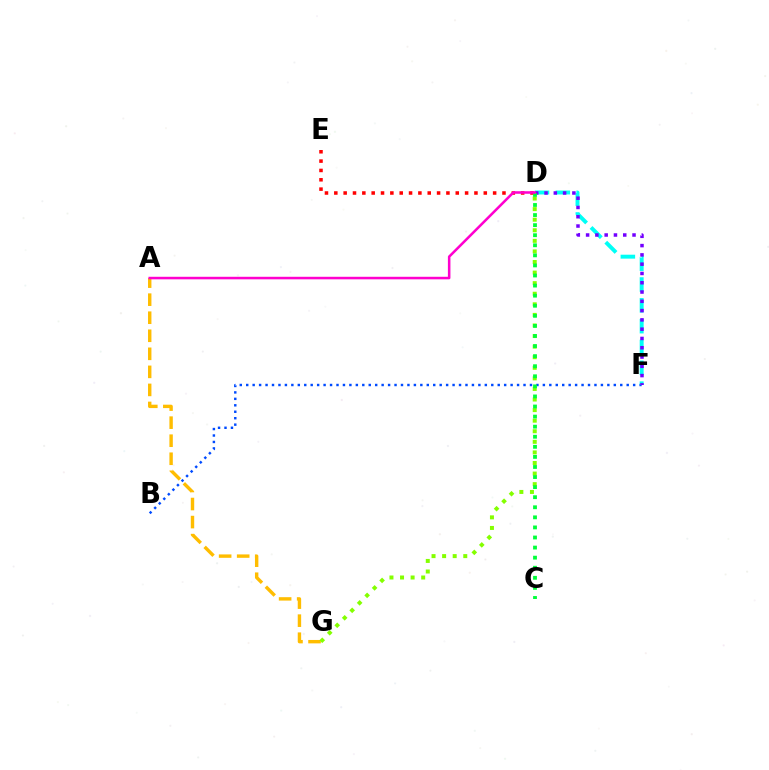{('B', 'F'): [{'color': '#004bff', 'line_style': 'dotted', 'thickness': 1.75}], ('D', 'F'): [{'color': '#00fff6', 'line_style': 'dashed', 'thickness': 2.83}, {'color': '#7200ff', 'line_style': 'dotted', 'thickness': 2.52}], ('A', 'G'): [{'color': '#ffbd00', 'line_style': 'dashed', 'thickness': 2.45}], ('D', 'E'): [{'color': '#ff0000', 'line_style': 'dotted', 'thickness': 2.54}], ('D', 'G'): [{'color': '#84ff00', 'line_style': 'dotted', 'thickness': 2.87}], ('C', 'D'): [{'color': '#00ff39', 'line_style': 'dotted', 'thickness': 2.74}], ('A', 'D'): [{'color': '#ff00cf', 'line_style': 'solid', 'thickness': 1.83}]}